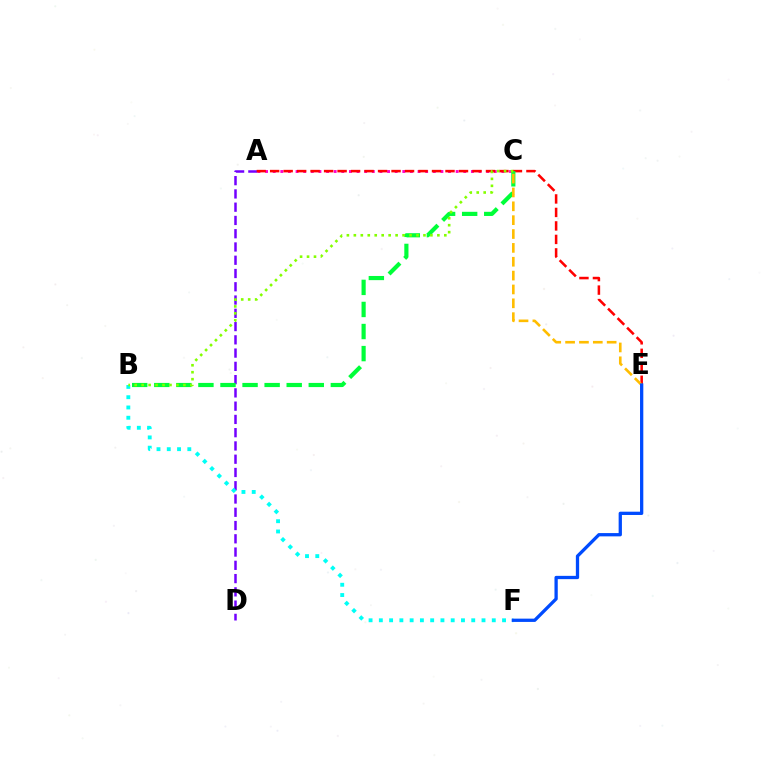{('A', 'D'): [{'color': '#7200ff', 'line_style': 'dashed', 'thickness': 1.8}], ('A', 'C'): [{'color': '#ff00cf', 'line_style': 'dotted', 'thickness': 2.07}], ('A', 'E'): [{'color': '#ff0000', 'line_style': 'dashed', 'thickness': 1.83}], ('B', 'C'): [{'color': '#00ff39', 'line_style': 'dashed', 'thickness': 3.0}, {'color': '#84ff00', 'line_style': 'dotted', 'thickness': 1.89}], ('B', 'F'): [{'color': '#00fff6', 'line_style': 'dotted', 'thickness': 2.79}], ('C', 'E'): [{'color': '#ffbd00', 'line_style': 'dashed', 'thickness': 1.88}], ('E', 'F'): [{'color': '#004bff', 'line_style': 'solid', 'thickness': 2.37}]}